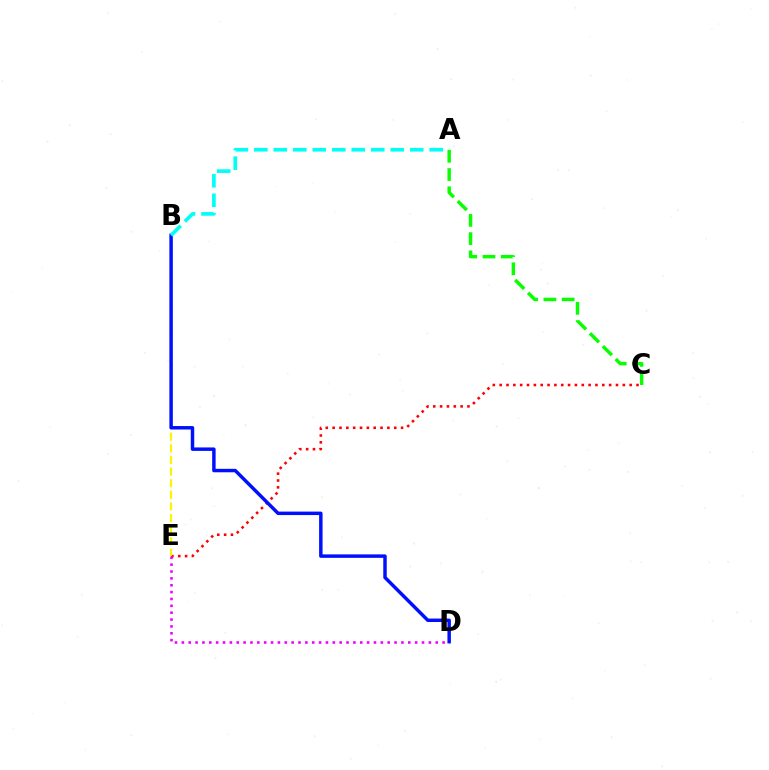{('C', 'E'): [{'color': '#ff0000', 'line_style': 'dotted', 'thickness': 1.86}], ('D', 'E'): [{'color': '#ee00ff', 'line_style': 'dotted', 'thickness': 1.86}], ('B', 'E'): [{'color': '#fcf500', 'line_style': 'dashed', 'thickness': 1.58}], ('B', 'D'): [{'color': '#0010ff', 'line_style': 'solid', 'thickness': 2.49}], ('A', 'B'): [{'color': '#00fff6', 'line_style': 'dashed', 'thickness': 2.65}], ('A', 'C'): [{'color': '#08ff00', 'line_style': 'dashed', 'thickness': 2.48}]}